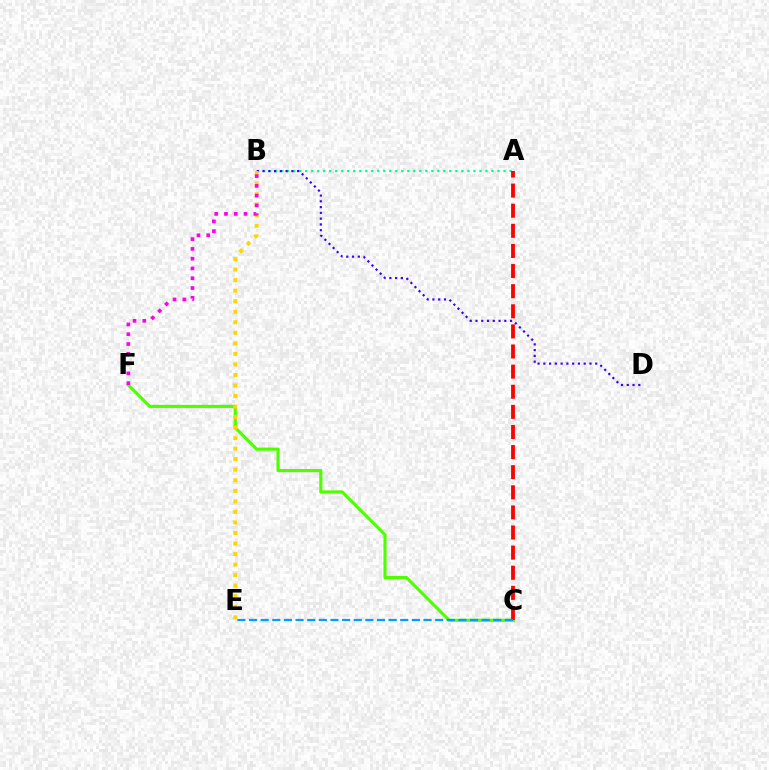{('A', 'B'): [{'color': '#00ff86', 'line_style': 'dotted', 'thickness': 1.63}], ('B', 'D'): [{'color': '#3700ff', 'line_style': 'dotted', 'thickness': 1.57}], ('C', 'F'): [{'color': '#4fff00', 'line_style': 'solid', 'thickness': 2.26}], ('B', 'E'): [{'color': '#ffd500', 'line_style': 'dotted', 'thickness': 2.86}], ('A', 'C'): [{'color': '#ff0000', 'line_style': 'dashed', 'thickness': 2.73}], ('B', 'F'): [{'color': '#ff00ed', 'line_style': 'dotted', 'thickness': 2.66}], ('C', 'E'): [{'color': '#009eff', 'line_style': 'dashed', 'thickness': 1.58}]}